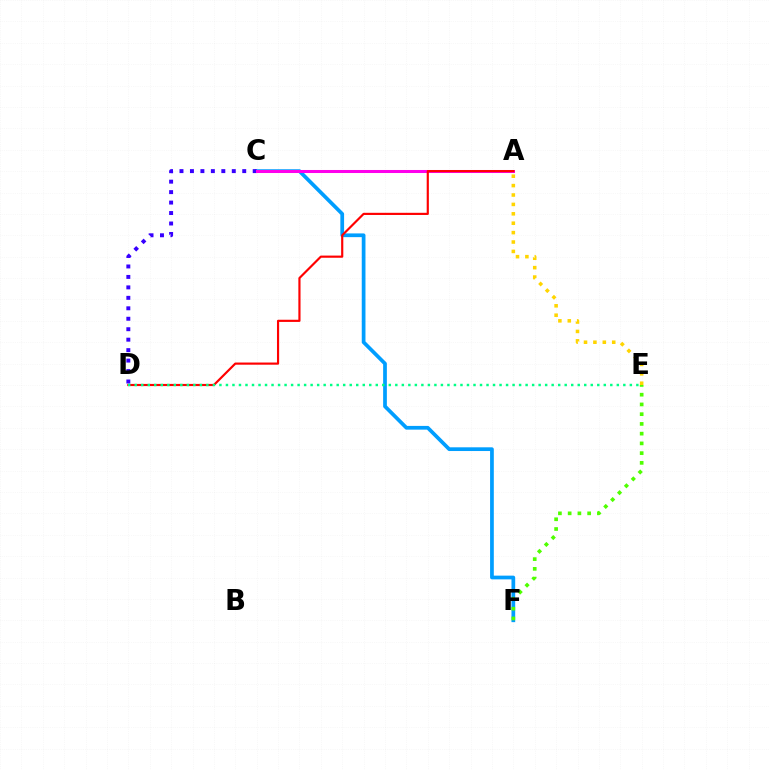{('C', 'F'): [{'color': '#009eff', 'line_style': 'solid', 'thickness': 2.68}], ('A', 'E'): [{'color': '#ffd500', 'line_style': 'dotted', 'thickness': 2.55}], ('C', 'D'): [{'color': '#3700ff', 'line_style': 'dotted', 'thickness': 2.84}], ('E', 'F'): [{'color': '#4fff00', 'line_style': 'dotted', 'thickness': 2.65}], ('A', 'C'): [{'color': '#ff00ed', 'line_style': 'solid', 'thickness': 2.18}], ('A', 'D'): [{'color': '#ff0000', 'line_style': 'solid', 'thickness': 1.56}], ('D', 'E'): [{'color': '#00ff86', 'line_style': 'dotted', 'thickness': 1.77}]}